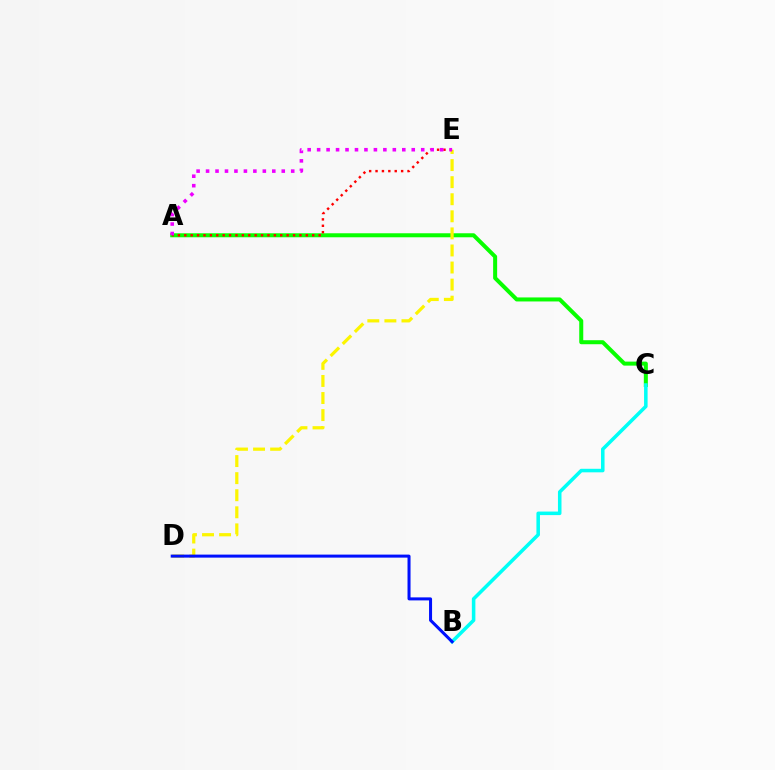{('A', 'C'): [{'color': '#08ff00', 'line_style': 'solid', 'thickness': 2.89}], ('D', 'E'): [{'color': '#fcf500', 'line_style': 'dashed', 'thickness': 2.32}], ('B', 'C'): [{'color': '#00fff6', 'line_style': 'solid', 'thickness': 2.55}], ('A', 'E'): [{'color': '#ff0000', 'line_style': 'dotted', 'thickness': 1.74}, {'color': '#ee00ff', 'line_style': 'dotted', 'thickness': 2.57}], ('B', 'D'): [{'color': '#0010ff', 'line_style': 'solid', 'thickness': 2.18}]}